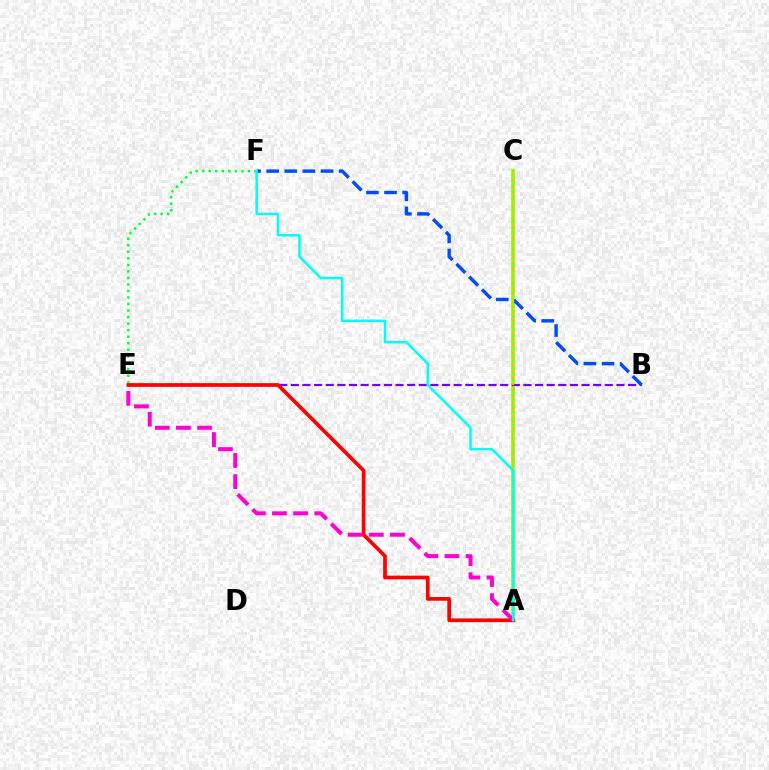{('A', 'C'): [{'color': '#84ff00', 'line_style': 'solid', 'thickness': 2.63}, {'color': '#ffbd00', 'line_style': 'dotted', 'thickness': 1.73}], ('B', 'E'): [{'color': '#7200ff', 'line_style': 'dashed', 'thickness': 1.58}], ('E', 'F'): [{'color': '#00ff39', 'line_style': 'dotted', 'thickness': 1.77}], ('B', 'F'): [{'color': '#004bff', 'line_style': 'dashed', 'thickness': 2.46}], ('A', 'E'): [{'color': '#ff0000', 'line_style': 'solid', 'thickness': 2.66}, {'color': '#ff00cf', 'line_style': 'dashed', 'thickness': 2.87}], ('A', 'F'): [{'color': '#00fff6', 'line_style': 'solid', 'thickness': 1.8}]}